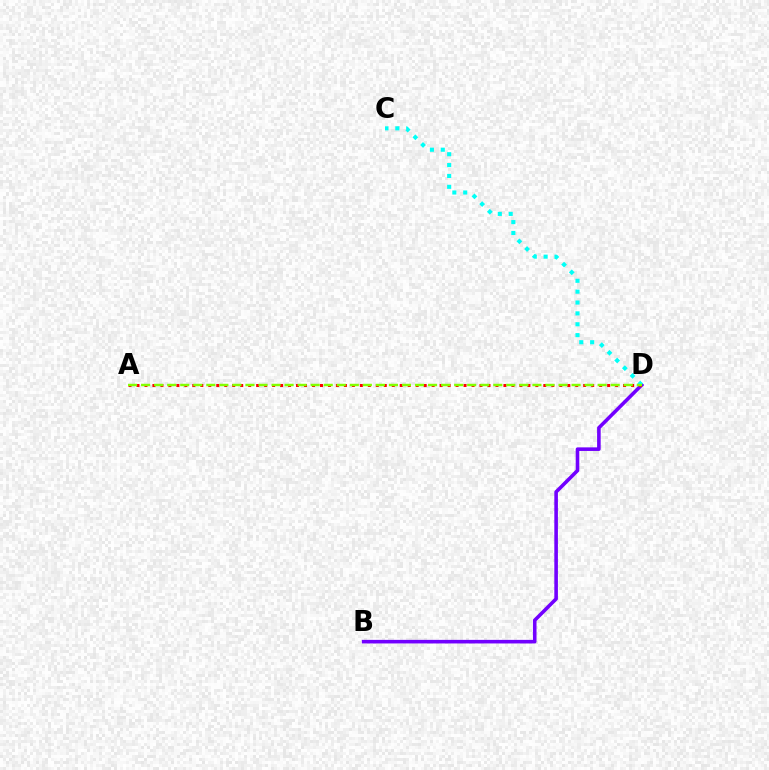{('B', 'D'): [{'color': '#7200ff', 'line_style': 'solid', 'thickness': 2.59}], ('C', 'D'): [{'color': '#00fff6', 'line_style': 'dotted', 'thickness': 2.95}], ('A', 'D'): [{'color': '#ff0000', 'line_style': 'dotted', 'thickness': 2.17}, {'color': '#84ff00', 'line_style': 'dashed', 'thickness': 1.77}]}